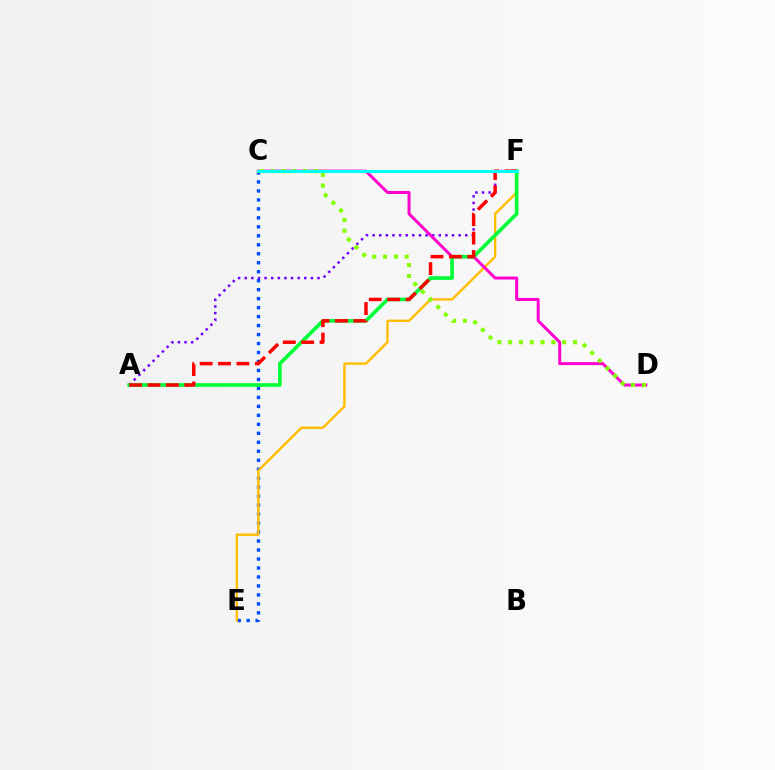{('C', 'E'): [{'color': '#004bff', 'line_style': 'dotted', 'thickness': 2.44}], ('A', 'F'): [{'color': '#7200ff', 'line_style': 'dotted', 'thickness': 1.8}, {'color': '#00ff39', 'line_style': 'solid', 'thickness': 2.64}, {'color': '#ff0000', 'line_style': 'dashed', 'thickness': 2.5}], ('E', 'F'): [{'color': '#ffbd00', 'line_style': 'solid', 'thickness': 1.72}], ('C', 'D'): [{'color': '#ff00cf', 'line_style': 'solid', 'thickness': 2.15}, {'color': '#84ff00', 'line_style': 'dotted', 'thickness': 2.94}], ('C', 'F'): [{'color': '#00fff6', 'line_style': 'solid', 'thickness': 2.18}]}